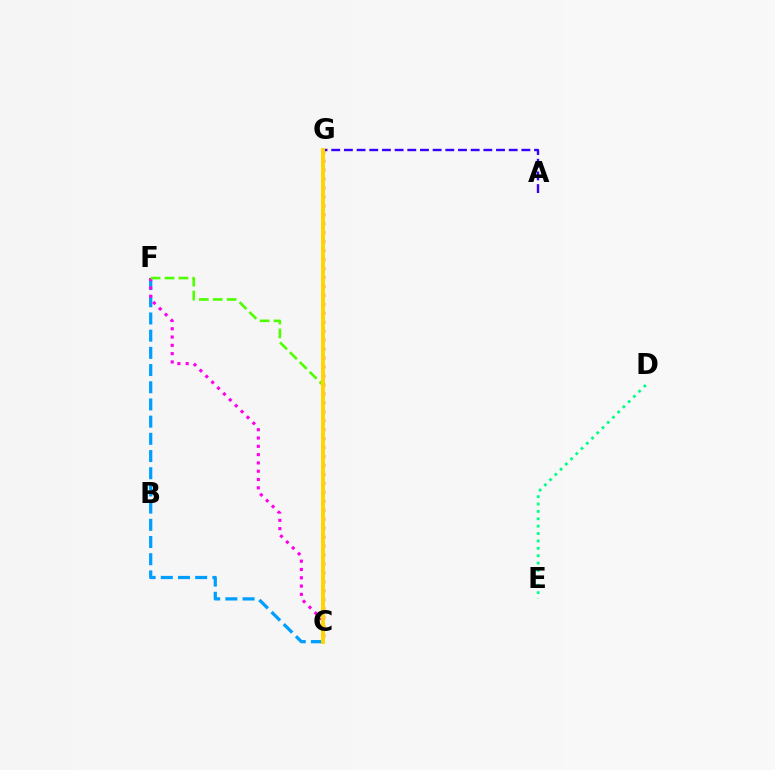{('A', 'G'): [{'color': '#3700ff', 'line_style': 'dashed', 'thickness': 1.72}], ('C', 'F'): [{'color': '#009eff', 'line_style': 'dashed', 'thickness': 2.34}, {'color': '#ff00ed', 'line_style': 'dotted', 'thickness': 2.25}, {'color': '#4fff00', 'line_style': 'dashed', 'thickness': 1.89}], ('D', 'E'): [{'color': '#00ff86', 'line_style': 'dotted', 'thickness': 2.01}], ('C', 'G'): [{'color': '#ff0000', 'line_style': 'dotted', 'thickness': 2.43}, {'color': '#ffd500', 'line_style': 'solid', 'thickness': 2.83}]}